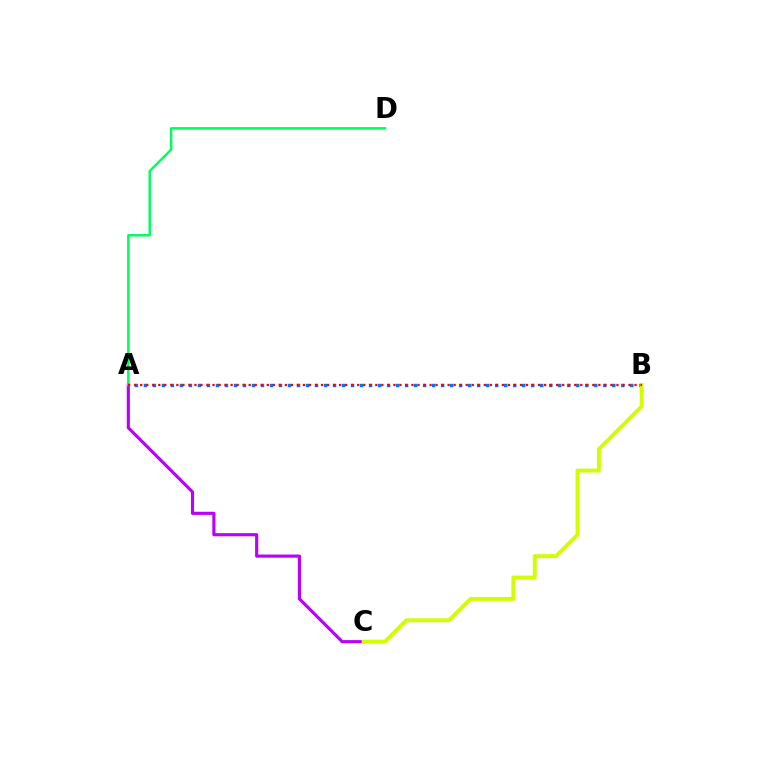{('A', 'C'): [{'color': '#b900ff', 'line_style': 'solid', 'thickness': 2.26}], ('A', 'D'): [{'color': '#00ff5c', 'line_style': 'solid', 'thickness': 1.79}], ('A', 'B'): [{'color': '#0074ff', 'line_style': 'dotted', 'thickness': 2.45}, {'color': '#ff0000', 'line_style': 'dotted', 'thickness': 1.64}], ('B', 'C'): [{'color': '#d1ff00', 'line_style': 'solid', 'thickness': 2.82}]}